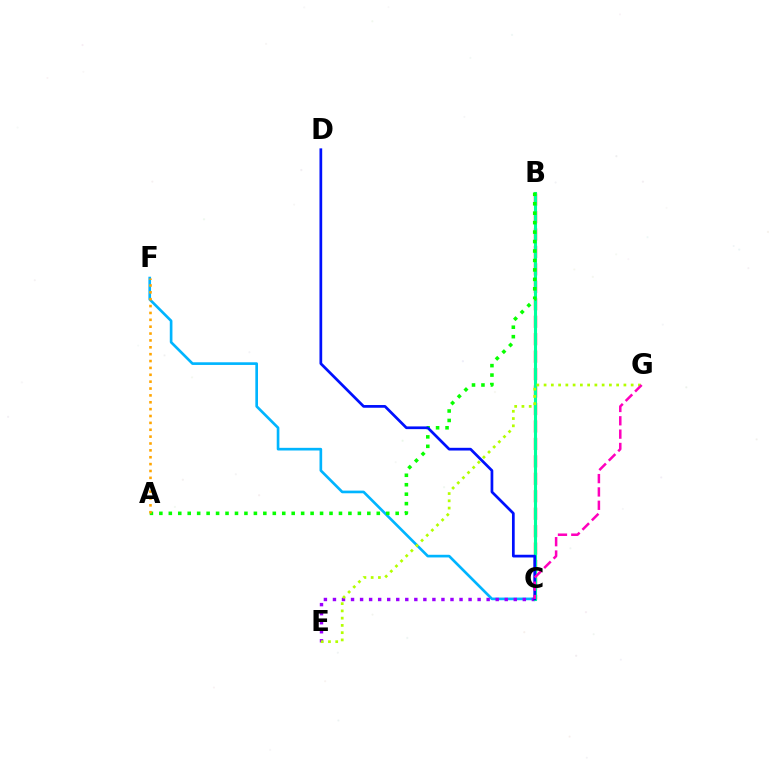{('B', 'C'): [{'color': '#ff0000', 'line_style': 'dashed', 'thickness': 2.37}, {'color': '#00ff9d', 'line_style': 'solid', 'thickness': 2.23}], ('C', 'F'): [{'color': '#00b5ff', 'line_style': 'solid', 'thickness': 1.91}], ('C', 'E'): [{'color': '#9b00ff', 'line_style': 'dotted', 'thickness': 2.46}], ('E', 'G'): [{'color': '#b3ff00', 'line_style': 'dotted', 'thickness': 1.97}], ('A', 'B'): [{'color': '#08ff00', 'line_style': 'dotted', 'thickness': 2.57}], ('C', 'D'): [{'color': '#0010ff', 'line_style': 'solid', 'thickness': 1.96}], ('C', 'G'): [{'color': '#ff00bd', 'line_style': 'dashed', 'thickness': 1.81}], ('A', 'F'): [{'color': '#ffa500', 'line_style': 'dotted', 'thickness': 1.87}]}